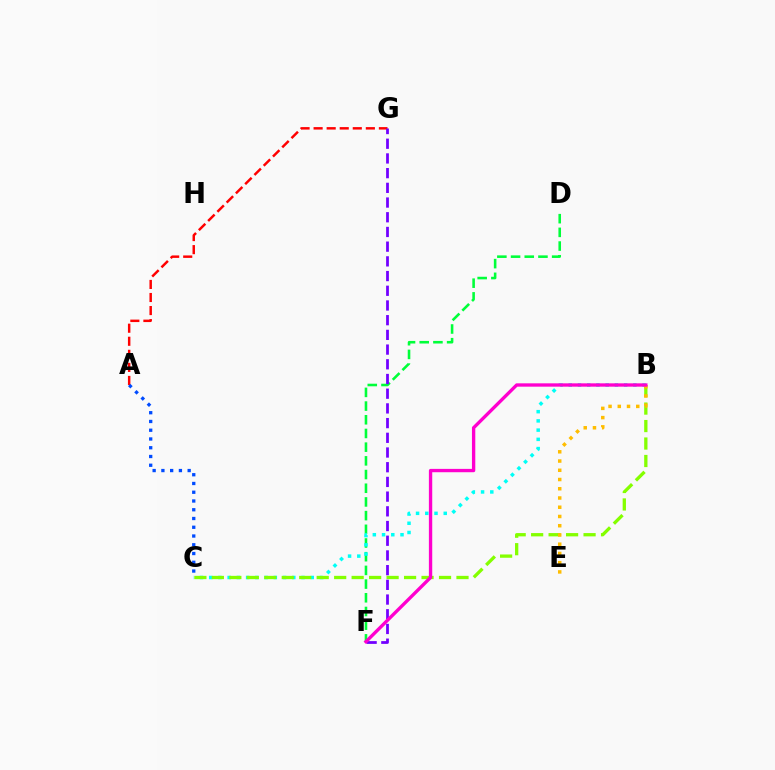{('D', 'F'): [{'color': '#00ff39', 'line_style': 'dashed', 'thickness': 1.86}], ('B', 'C'): [{'color': '#00fff6', 'line_style': 'dotted', 'thickness': 2.51}, {'color': '#84ff00', 'line_style': 'dashed', 'thickness': 2.37}], ('A', 'G'): [{'color': '#ff0000', 'line_style': 'dashed', 'thickness': 1.77}], ('F', 'G'): [{'color': '#7200ff', 'line_style': 'dashed', 'thickness': 2.0}], ('B', 'E'): [{'color': '#ffbd00', 'line_style': 'dotted', 'thickness': 2.51}], ('A', 'C'): [{'color': '#004bff', 'line_style': 'dotted', 'thickness': 2.38}], ('B', 'F'): [{'color': '#ff00cf', 'line_style': 'solid', 'thickness': 2.41}]}